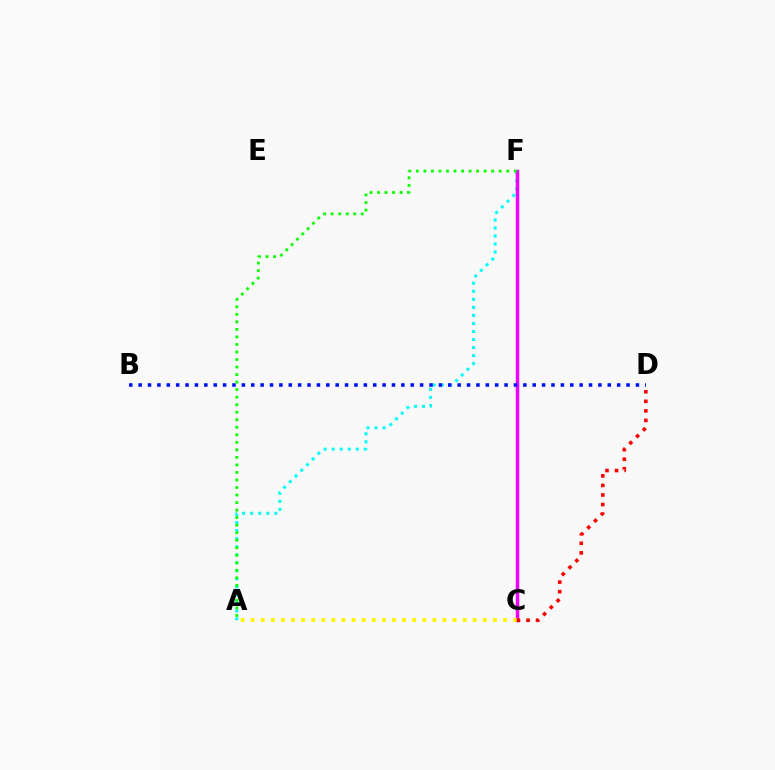{('A', 'F'): [{'color': '#00fff6', 'line_style': 'dotted', 'thickness': 2.18}, {'color': '#08ff00', 'line_style': 'dotted', 'thickness': 2.05}], ('C', 'F'): [{'color': '#ee00ff', 'line_style': 'solid', 'thickness': 2.52}], ('A', 'C'): [{'color': '#fcf500', 'line_style': 'dotted', 'thickness': 2.74}], ('C', 'D'): [{'color': '#ff0000', 'line_style': 'dotted', 'thickness': 2.59}], ('B', 'D'): [{'color': '#0010ff', 'line_style': 'dotted', 'thickness': 2.55}]}